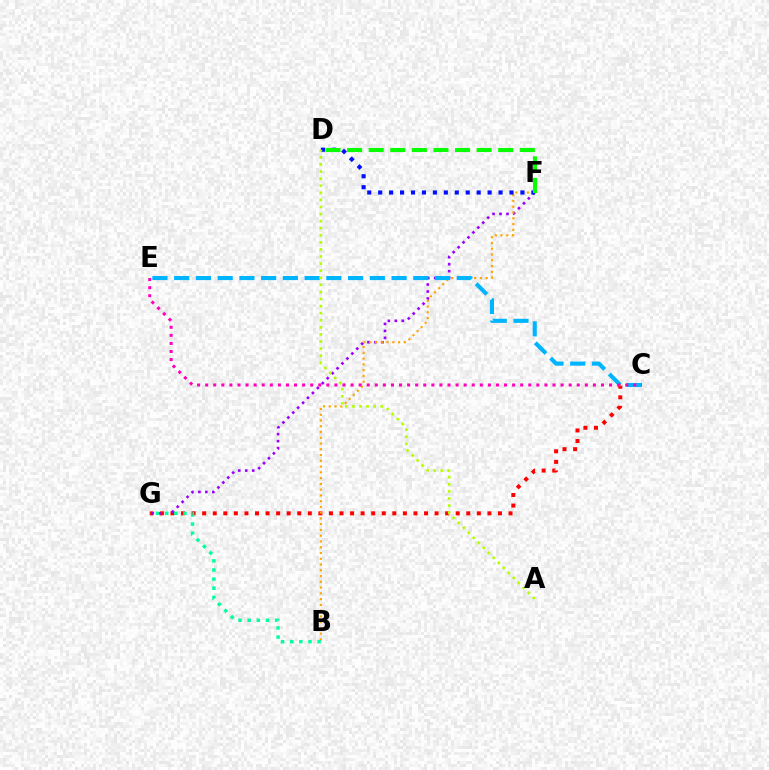{('C', 'G'): [{'color': '#ff0000', 'line_style': 'dotted', 'thickness': 2.87}], ('F', 'G'): [{'color': '#9b00ff', 'line_style': 'dotted', 'thickness': 1.89}], ('B', 'F'): [{'color': '#ffa500', 'line_style': 'dotted', 'thickness': 1.57}], ('D', 'F'): [{'color': '#0010ff', 'line_style': 'dotted', 'thickness': 2.97}, {'color': '#08ff00', 'line_style': 'dashed', 'thickness': 2.93}], ('C', 'E'): [{'color': '#00b5ff', 'line_style': 'dashed', 'thickness': 2.95}, {'color': '#ff00bd', 'line_style': 'dotted', 'thickness': 2.19}], ('A', 'D'): [{'color': '#b3ff00', 'line_style': 'dotted', 'thickness': 1.92}], ('B', 'G'): [{'color': '#00ff9d', 'line_style': 'dotted', 'thickness': 2.48}]}